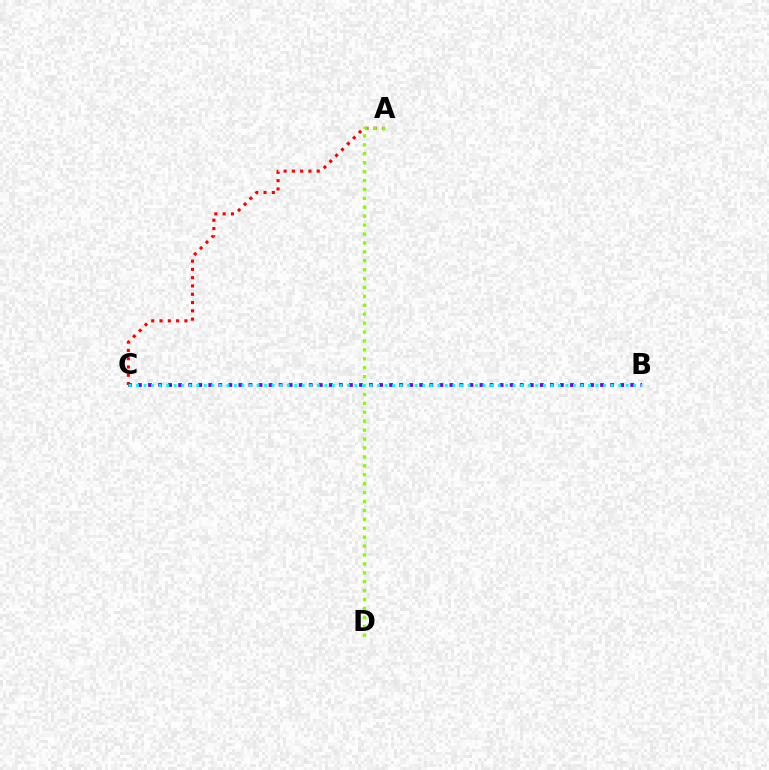{('B', 'C'): [{'color': '#7200ff', 'line_style': 'dotted', 'thickness': 2.73}, {'color': '#00fff6', 'line_style': 'dotted', 'thickness': 2.05}], ('A', 'C'): [{'color': '#ff0000', 'line_style': 'dotted', 'thickness': 2.25}], ('A', 'D'): [{'color': '#84ff00', 'line_style': 'dotted', 'thickness': 2.42}]}